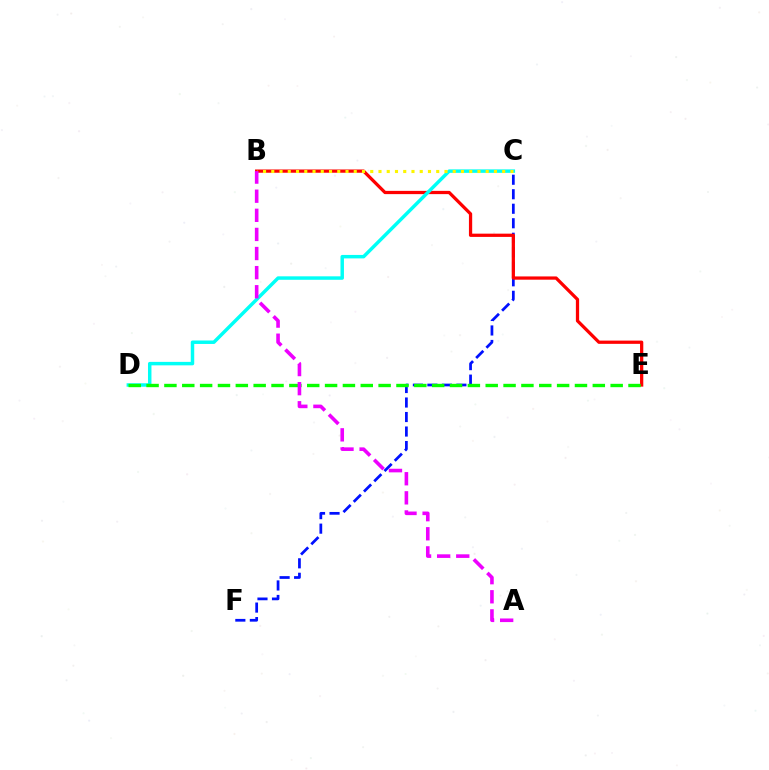{('C', 'F'): [{'color': '#0010ff', 'line_style': 'dashed', 'thickness': 1.97}], ('B', 'E'): [{'color': '#ff0000', 'line_style': 'solid', 'thickness': 2.34}], ('C', 'D'): [{'color': '#00fff6', 'line_style': 'solid', 'thickness': 2.49}], ('B', 'C'): [{'color': '#fcf500', 'line_style': 'dotted', 'thickness': 2.24}], ('D', 'E'): [{'color': '#08ff00', 'line_style': 'dashed', 'thickness': 2.42}], ('A', 'B'): [{'color': '#ee00ff', 'line_style': 'dashed', 'thickness': 2.6}]}